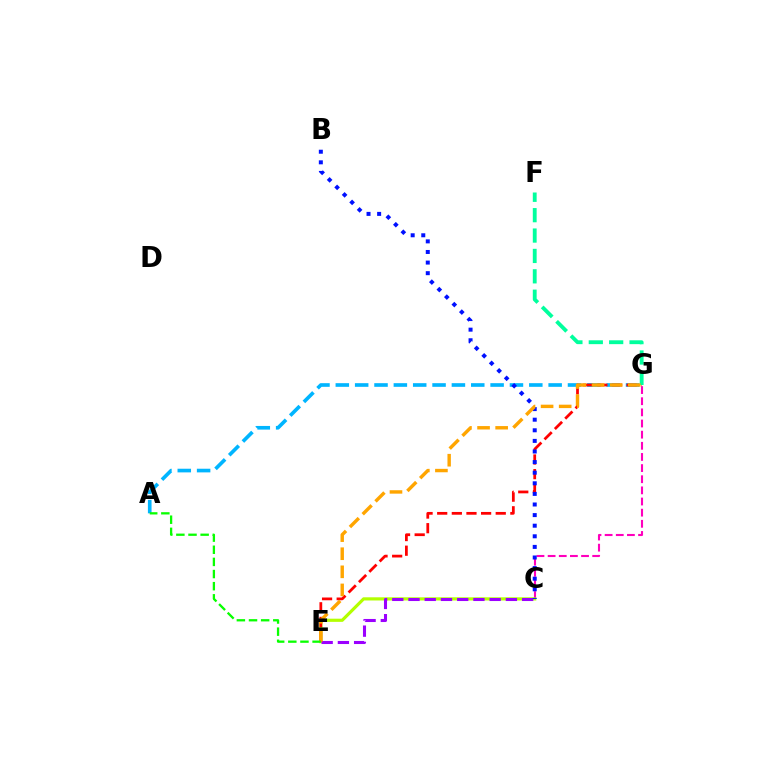{('C', 'G'): [{'color': '#ff00bd', 'line_style': 'dashed', 'thickness': 1.51}], ('A', 'G'): [{'color': '#00b5ff', 'line_style': 'dashed', 'thickness': 2.63}], ('C', 'E'): [{'color': '#b3ff00', 'line_style': 'solid', 'thickness': 2.28}, {'color': '#9b00ff', 'line_style': 'dashed', 'thickness': 2.2}], ('E', 'G'): [{'color': '#ff0000', 'line_style': 'dashed', 'thickness': 1.99}, {'color': '#ffa500', 'line_style': 'dashed', 'thickness': 2.46}], ('B', 'C'): [{'color': '#0010ff', 'line_style': 'dotted', 'thickness': 2.88}], ('F', 'G'): [{'color': '#00ff9d', 'line_style': 'dashed', 'thickness': 2.77}], ('A', 'E'): [{'color': '#08ff00', 'line_style': 'dashed', 'thickness': 1.65}]}